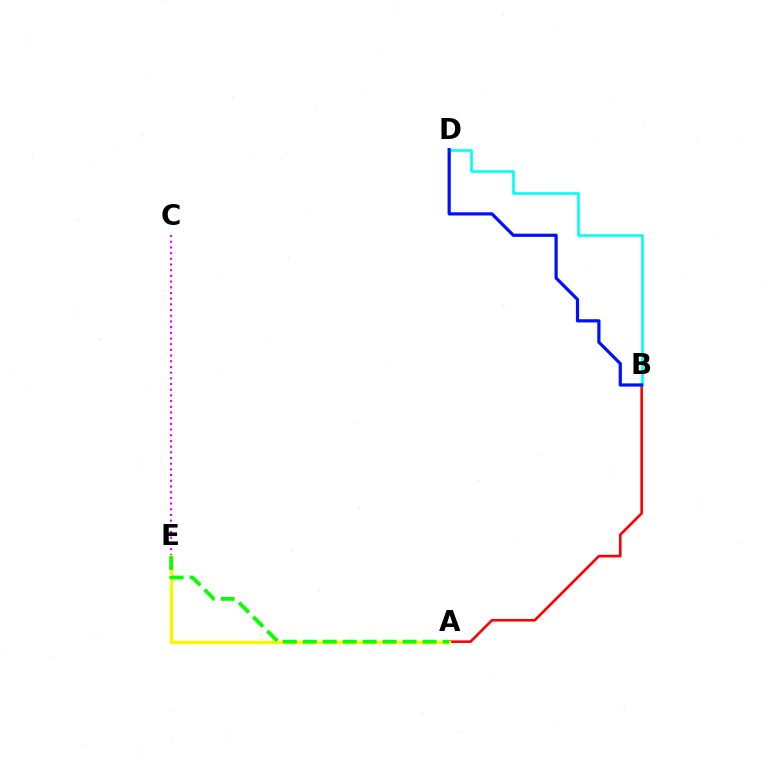{('A', 'B'): [{'color': '#ff0000', 'line_style': 'solid', 'thickness': 1.88}], ('B', 'D'): [{'color': '#00fff6', 'line_style': 'solid', 'thickness': 1.89}, {'color': '#0010ff', 'line_style': 'solid', 'thickness': 2.3}], ('C', 'E'): [{'color': '#ee00ff', 'line_style': 'dotted', 'thickness': 1.55}], ('A', 'E'): [{'color': '#fcf500', 'line_style': 'solid', 'thickness': 2.39}, {'color': '#08ff00', 'line_style': 'dashed', 'thickness': 2.71}]}